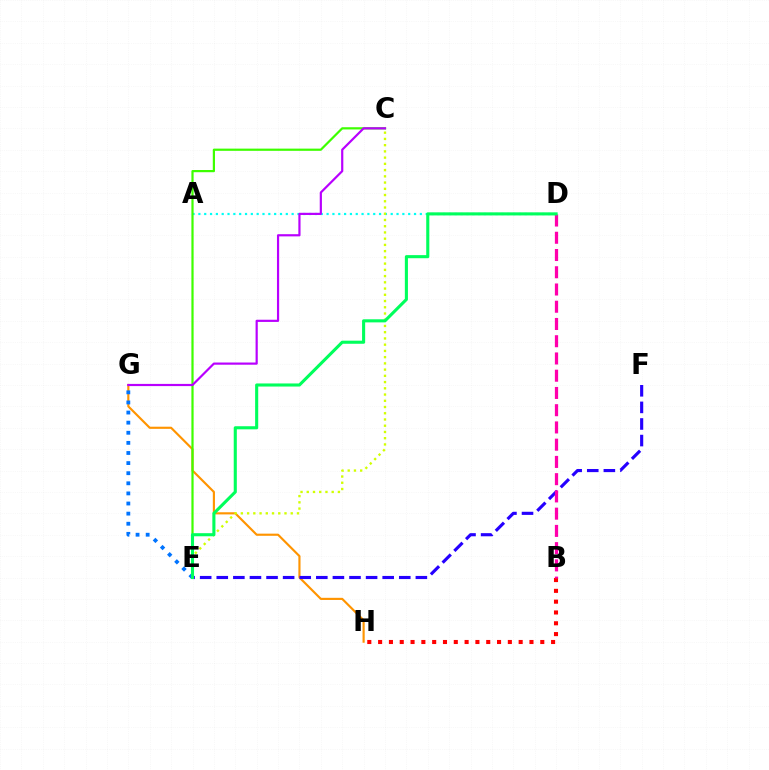{('B', 'H'): [{'color': '#ff0000', 'line_style': 'dotted', 'thickness': 2.94}], ('G', 'H'): [{'color': '#ff9400', 'line_style': 'solid', 'thickness': 1.55}], ('A', 'D'): [{'color': '#00fff6', 'line_style': 'dotted', 'thickness': 1.58}], ('E', 'G'): [{'color': '#0074ff', 'line_style': 'dotted', 'thickness': 2.75}], ('C', 'E'): [{'color': '#d1ff00', 'line_style': 'dotted', 'thickness': 1.69}, {'color': '#3dff00', 'line_style': 'solid', 'thickness': 1.59}], ('E', 'F'): [{'color': '#2500ff', 'line_style': 'dashed', 'thickness': 2.25}], ('C', 'G'): [{'color': '#b900ff', 'line_style': 'solid', 'thickness': 1.58}], ('B', 'D'): [{'color': '#ff00ac', 'line_style': 'dashed', 'thickness': 2.34}], ('D', 'E'): [{'color': '#00ff5c', 'line_style': 'solid', 'thickness': 2.23}]}